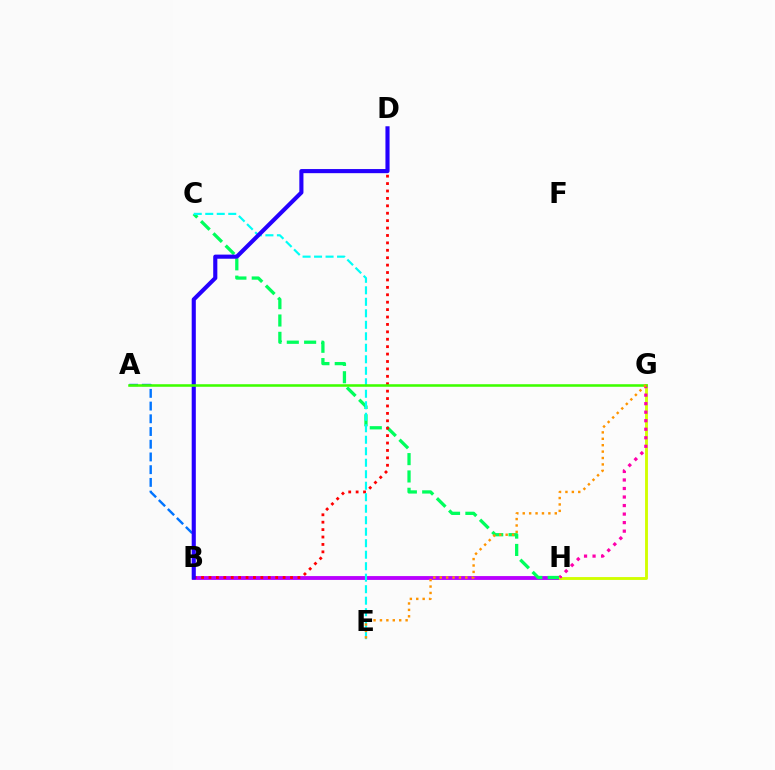{('A', 'B'): [{'color': '#0074ff', 'line_style': 'dashed', 'thickness': 1.73}], ('B', 'H'): [{'color': '#b900ff', 'line_style': 'solid', 'thickness': 2.77}], ('C', 'H'): [{'color': '#00ff5c', 'line_style': 'dashed', 'thickness': 2.35}], ('G', 'H'): [{'color': '#d1ff00', 'line_style': 'solid', 'thickness': 2.07}, {'color': '#ff00ac', 'line_style': 'dotted', 'thickness': 2.32}], ('B', 'D'): [{'color': '#ff0000', 'line_style': 'dotted', 'thickness': 2.01}, {'color': '#2500ff', 'line_style': 'solid', 'thickness': 2.96}], ('C', 'E'): [{'color': '#00fff6', 'line_style': 'dashed', 'thickness': 1.56}], ('A', 'G'): [{'color': '#3dff00', 'line_style': 'solid', 'thickness': 1.84}], ('E', 'G'): [{'color': '#ff9400', 'line_style': 'dotted', 'thickness': 1.74}]}